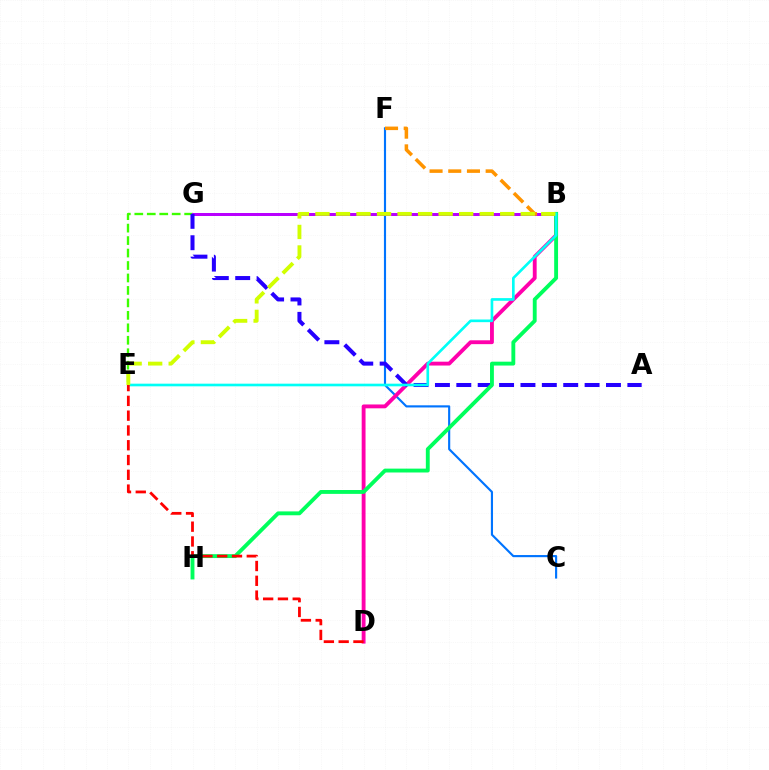{('E', 'G'): [{'color': '#3dff00', 'line_style': 'dashed', 'thickness': 1.69}], ('C', 'F'): [{'color': '#0074ff', 'line_style': 'solid', 'thickness': 1.54}], ('B', 'G'): [{'color': '#b900ff', 'line_style': 'solid', 'thickness': 2.16}], ('B', 'D'): [{'color': '#ff00ac', 'line_style': 'solid', 'thickness': 2.77}], ('B', 'F'): [{'color': '#ff9400', 'line_style': 'dashed', 'thickness': 2.54}], ('A', 'G'): [{'color': '#2500ff', 'line_style': 'dashed', 'thickness': 2.9}], ('B', 'H'): [{'color': '#00ff5c', 'line_style': 'solid', 'thickness': 2.79}], ('B', 'E'): [{'color': '#00fff6', 'line_style': 'solid', 'thickness': 1.91}, {'color': '#d1ff00', 'line_style': 'dashed', 'thickness': 2.79}], ('D', 'E'): [{'color': '#ff0000', 'line_style': 'dashed', 'thickness': 2.01}]}